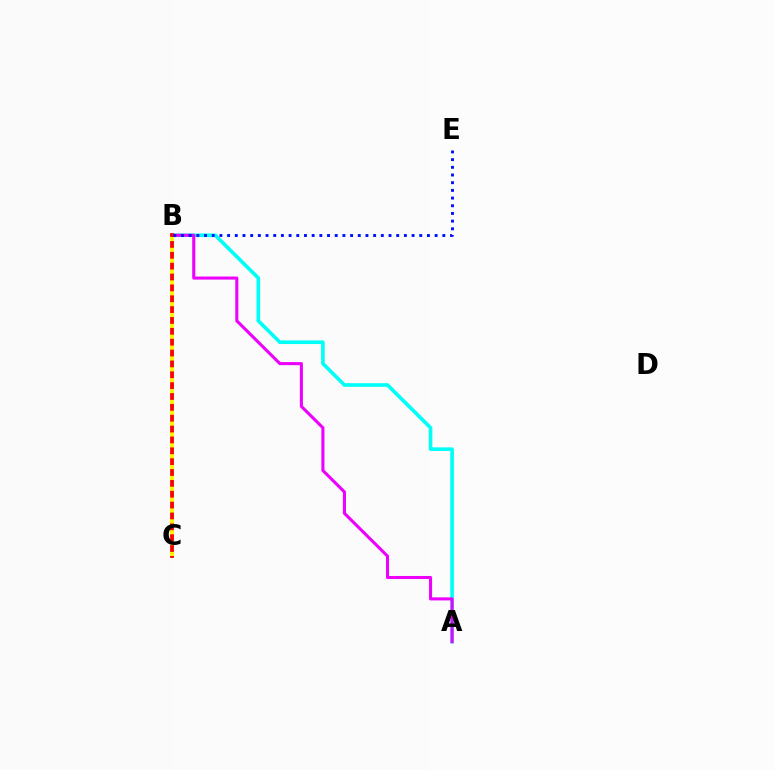{('B', 'C'): [{'color': '#08ff00', 'line_style': 'solid', 'thickness': 1.94}, {'color': '#ff0000', 'line_style': 'solid', 'thickness': 2.7}, {'color': '#fcf500', 'line_style': 'dotted', 'thickness': 2.95}], ('A', 'B'): [{'color': '#00fff6', 'line_style': 'solid', 'thickness': 2.62}, {'color': '#ee00ff', 'line_style': 'solid', 'thickness': 2.21}], ('B', 'E'): [{'color': '#0010ff', 'line_style': 'dotted', 'thickness': 2.09}]}